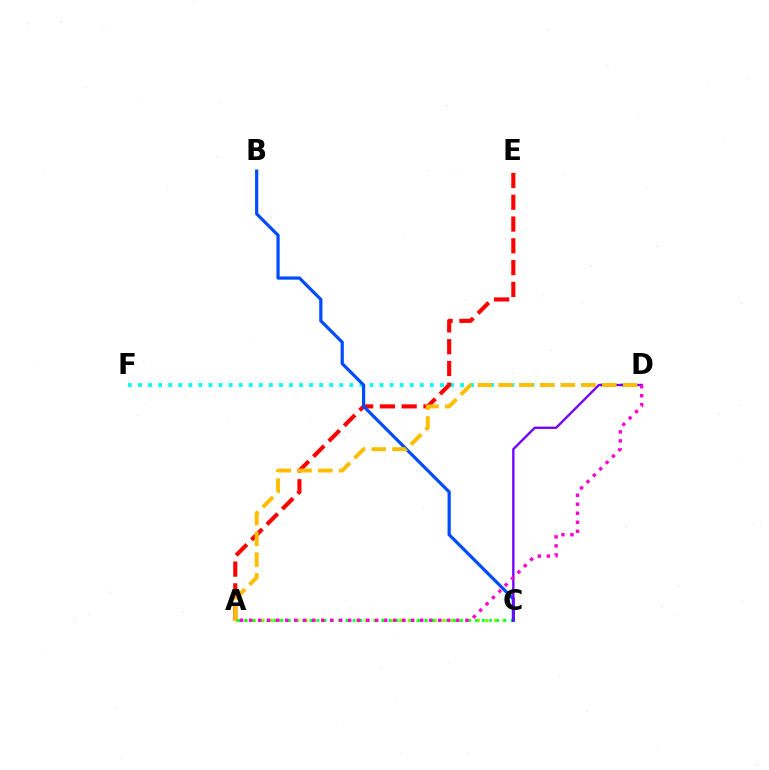{('A', 'C'): [{'color': '#84ff00', 'line_style': 'dotted', 'thickness': 2.34}, {'color': '#00ff39', 'line_style': 'dotted', 'thickness': 1.95}], ('D', 'F'): [{'color': '#00fff6', 'line_style': 'dotted', 'thickness': 2.73}], ('A', 'E'): [{'color': '#ff0000', 'line_style': 'dashed', 'thickness': 2.96}], ('B', 'C'): [{'color': '#004bff', 'line_style': 'solid', 'thickness': 2.31}], ('C', 'D'): [{'color': '#7200ff', 'line_style': 'solid', 'thickness': 1.68}], ('A', 'D'): [{'color': '#ff00cf', 'line_style': 'dotted', 'thickness': 2.45}, {'color': '#ffbd00', 'line_style': 'dashed', 'thickness': 2.82}]}